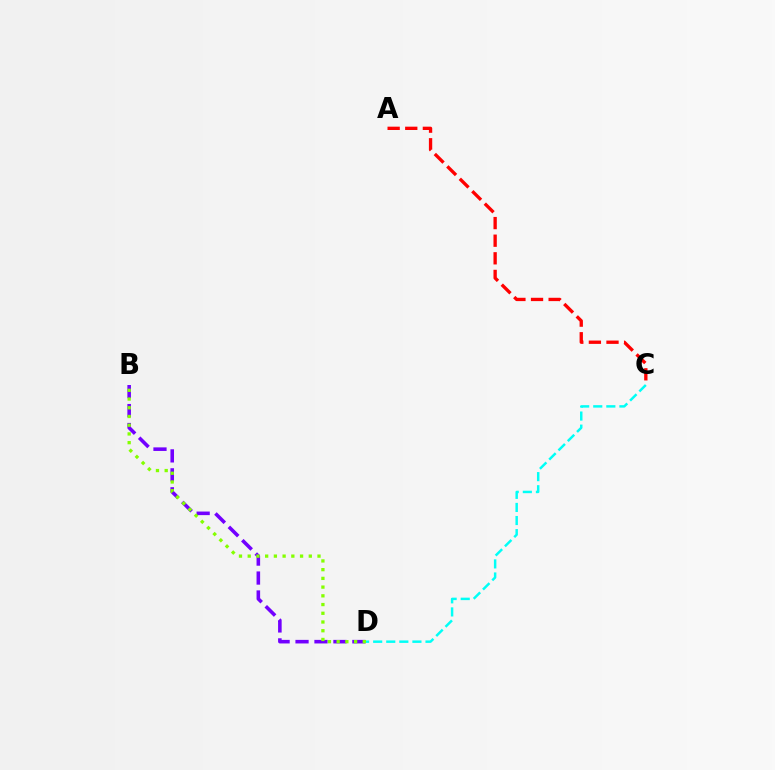{('A', 'C'): [{'color': '#ff0000', 'line_style': 'dashed', 'thickness': 2.39}], ('B', 'D'): [{'color': '#7200ff', 'line_style': 'dashed', 'thickness': 2.57}, {'color': '#84ff00', 'line_style': 'dotted', 'thickness': 2.37}], ('C', 'D'): [{'color': '#00fff6', 'line_style': 'dashed', 'thickness': 1.78}]}